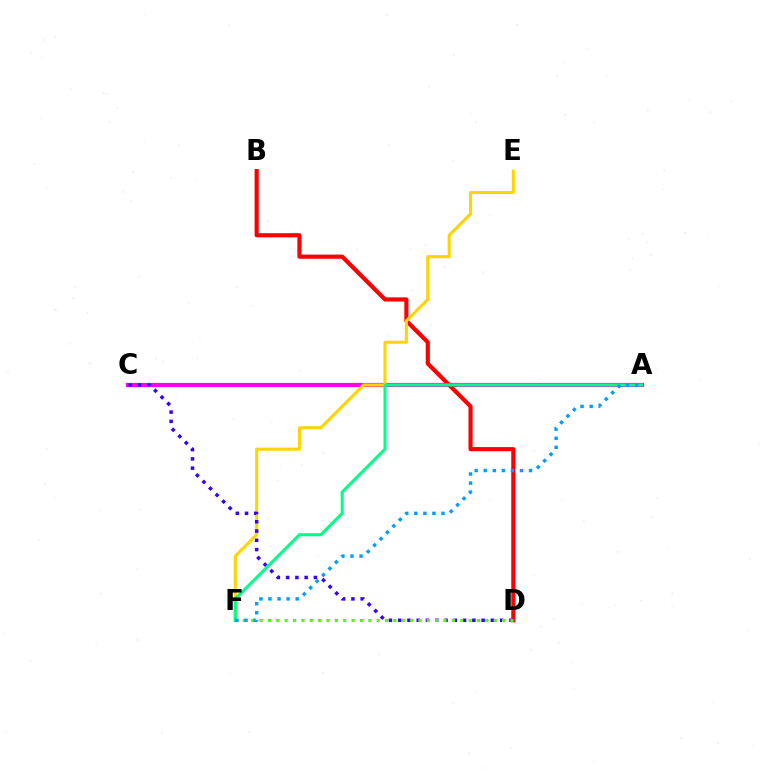{('A', 'C'): [{'color': '#ff00ed', 'line_style': 'solid', 'thickness': 3.0}], ('B', 'D'): [{'color': '#ff0000', 'line_style': 'solid', 'thickness': 2.99}], ('E', 'F'): [{'color': '#ffd500', 'line_style': 'solid', 'thickness': 2.22}], ('C', 'D'): [{'color': '#3700ff', 'line_style': 'dotted', 'thickness': 2.52}], ('D', 'F'): [{'color': '#4fff00', 'line_style': 'dotted', 'thickness': 2.27}], ('A', 'F'): [{'color': '#00ff86', 'line_style': 'solid', 'thickness': 2.2}, {'color': '#009eff', 'line_style': 'dotted', 'thickness': 2.46}]}